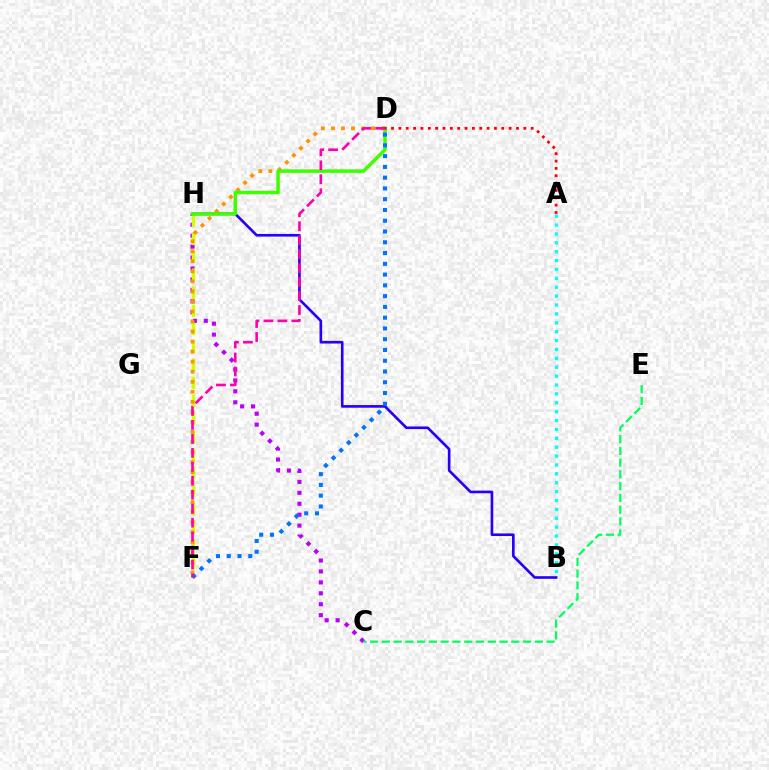{('C', 'H'): [{'color': '#b900ff', 'line_style': 'dotted', 'thickness': 2.97}], ('F', 'H'): [{'color': '#d1ff00', 'line_style': 'dashed', 'thickness': 2.45}], ('D', 'F'): [{'color': '#ff9400', 'line_style': 'dotted', 'thickness': 2.73}, {'color': '#0074ff', 'line_style': 'dotted', 'thickness': 2.93}, {'color': '#ff00ac', 'line_style': 'dashed', 'thickness': 1.9}], ('B', 'H'): [{'color': '#2500ff', 'line_style': 'solid', 'thickness': 1.9}], ('A', 'B'): [{'color': '#00fff6', 'line_style': 'dotted', 'thickness': 2.41}], ('D', 'H'): [{'color': '#3dff00', 'line_style': 'solid', 'thickness': 2.5}], ('A', 'D'): [{'color': '#ff0000', 'line_style': 'dotted', 'thickness': 2.0}], ('C', 'E'): [{'color': '#00ff5c', 'line_style': 'dashed', 'thickness': 1.6}]}